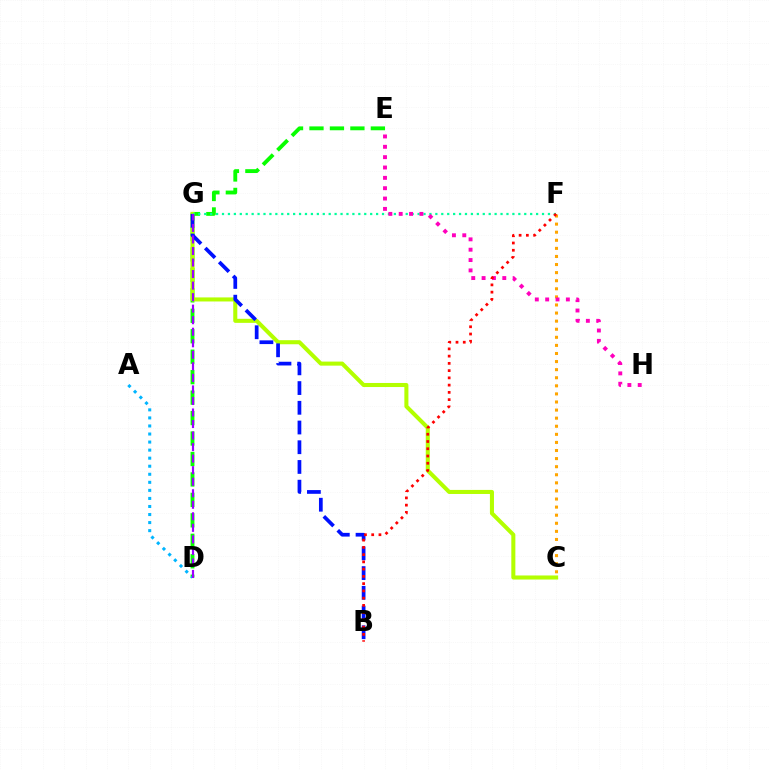{('D', 'E'): [{'color': '#08ff00', 'line_style': 'dashed', 'thickness': 2.78}], ('C', 'F'): [{'color': '#ffa500', 'line_style': 'dotted', 'thickness': 2.2}], ('C', 'G'): [{'color': '#b3ff00', 'line_style': 'solid', 'thickness': 2.92}], ('B', 'G'): [{'color': '#0010ff', 'line_style': 'dashed', 'thickness': 2.68}], ('A', 'D'): [{'color': '#00b5ff', 'line_style': 'dotted', 'thickness': 2.19}], ('F', 'G'): [{'color': '#00ff9d', 'line_style': 'dotted', 'thickness': 1.61}], ('E', 'H'): [{'color': '#ff00bd', 'line_style': 'dotted', 'thickness': 2.81}], ('D', 'G'): [{'color': '#9b00ff', 'line_style': 'dashed', 'thickness': 1.57}], ('B', 'F'): [{'color': '#ff0000', 'line_style': 'dotted', 'thickness': 1.97}]}